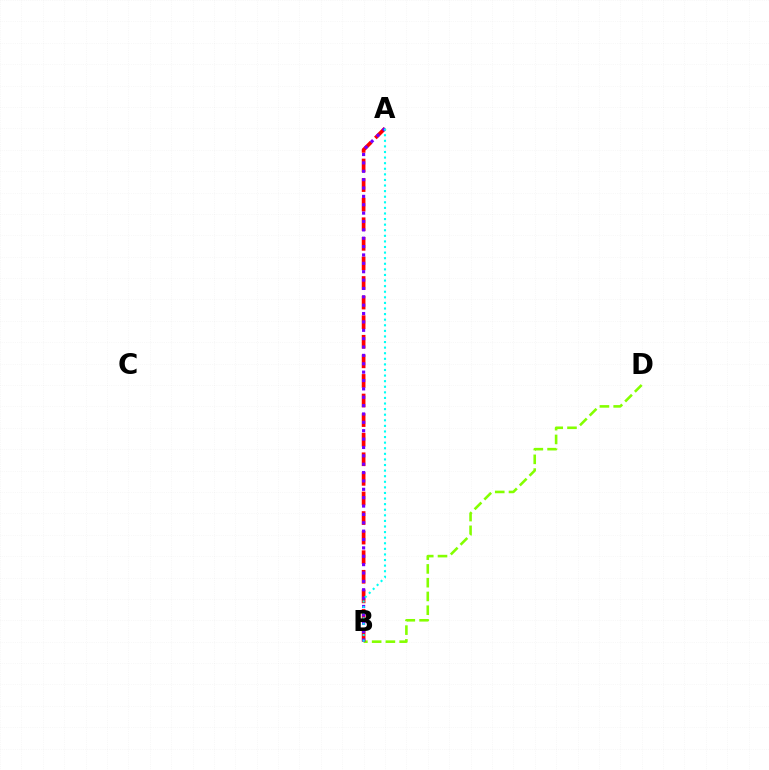{('B', 'D'): [{'color': '#84ff00', 'line_style': 'dashed', 'thickness': 1.87}], ('A', 'B'): [{'color': '#ff0000', 'line_style': 'dashed', 'thickness': 2.66}, {'color': '#7200ff', 'line_style': 'dotted', 'thickness': 2.27}, {'color': '#00fff6', 'line_style': 'dotted', 'thickness': 1.52}]}